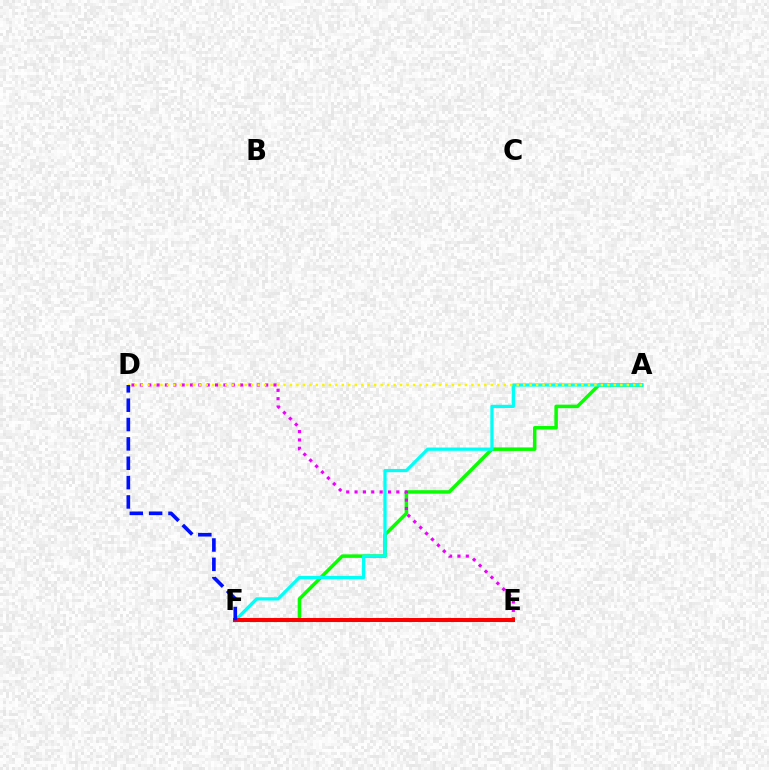{('A', 'F'): [{'color': '#08ff00', 'line_style': 'solid', 'thickness': 2.52}, {'color': '#00fff6', 'line_style': 'solid', 'thickness': 2.34}], ('D', 'E'): [{'color': '#ee00ff', 'line_style': 'dotted', 'thickness': 2.27}], ('A', 'D'): [{'color': '#fcf500', 'line_style': 'dotted', 'thickness': 1.76}], ('E', 'F'): [{'color': '#ff0000', 'line_style': 'solid', 'thickness': 2.9}], ('D', 'F'): [{'color': '#0010ff', 'line_style': 'dashed', 'thickness': 2.63}]}